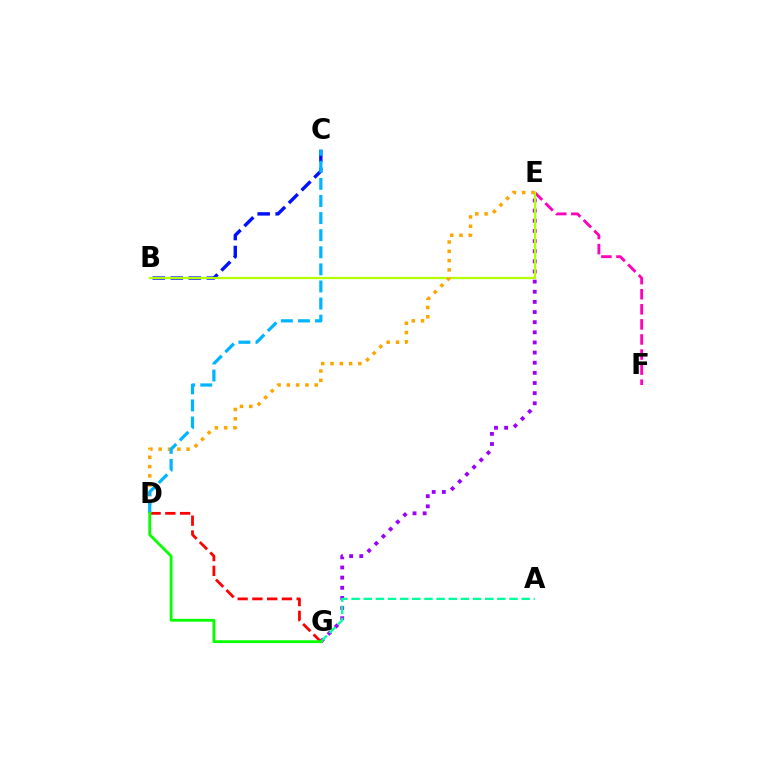{('E', 'F'): [{'color': '#ff00bd', 'line_style': 'dashed', 'thickness': 2.05}], ('E', 'G'): [{'color': '#9b00ff', 'line_style': 'dotted', 'thickness': 2.76}], ('D', 'G'): [{'color': '#ff0000', 'line_style': 'dashed', 'thickness': 2.0}, {'color': '#08ff00', 'line_style': 'solid', 'thickness': 2.03}], ('B', 'C'): [{'color': '#0010ff', 'line_style': 'dashed', 'thickness': 2.45}], ('B', 'E'): [{'color': '#b3ff00', 'line_style': 'solid', 'thickness': 1.6}], ('D', 'E'): [{'color': '#ffa500', 'line_style': 'dotted', 'thickness': 2.52}], ('C', 'D'): [{'color': '#00b5ff', 'line_style': 'dashed', 'thickness': 2.32}], ('A', 'G'): [{'color': '#00ff9d', 'line_style': 'dashed', 'thickness': 1.65}]}